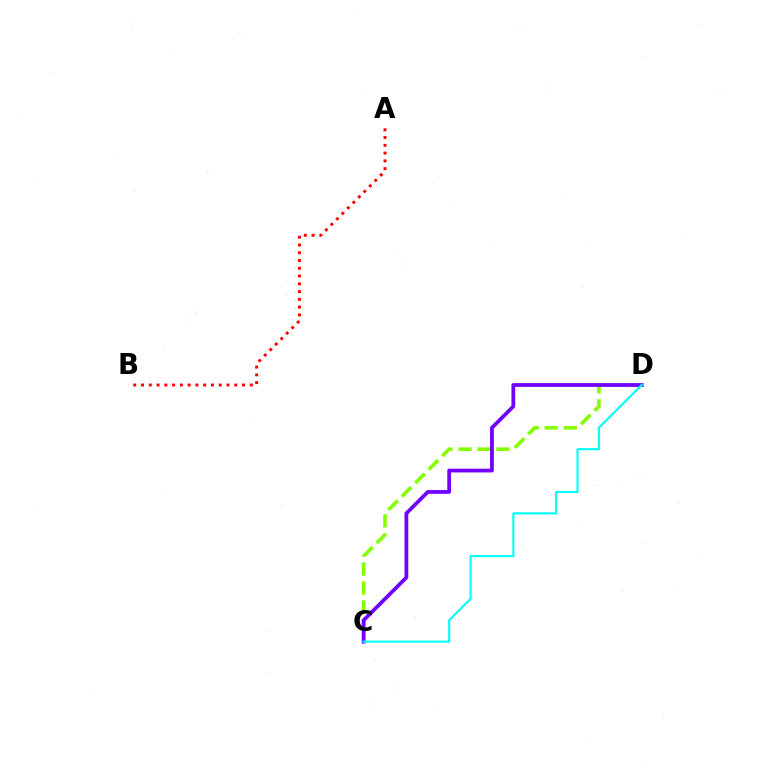{('C', 'D'): [{'color': '#84ff00', 'line_style': 'dashed', 'thickness': 2.58}, {'color': '#7200ff', 'line_style': 'solid', 'thickness': 2.71}, {'color': '#00fff6', 'line_style': 'solid', 'thickness': 1.52}], ('A', 'B'): [{'color': '#ff0000', 'line_style': 'dotted', 'thickness': 2.11}]}